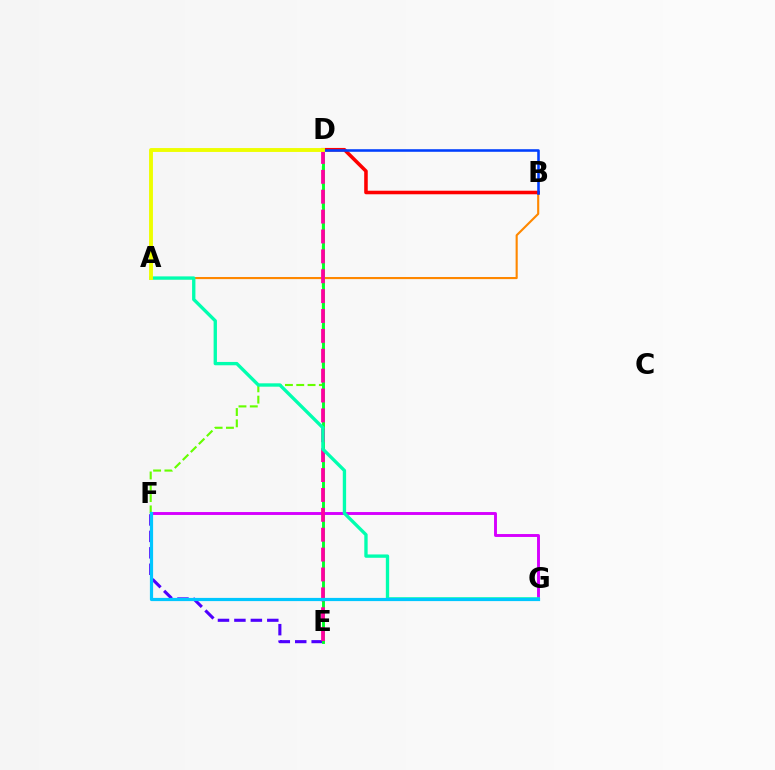{('E', 'F'): [{'color': '#4f00ff', 'line_style': 'dashed', 'thickness': 2.23}], ('A', 'B'): [{'color': '#ff8800', 'line_style': 'solid', 'thickness': 1.53}], ('D', 'F'): [{'color': '#66ff00', 'line_style': 'dashed', 'thickness': 1.54}], ('B', 'D'): [{'color': '#ff0000', 'line_style': 'solid', 'thickness': 2.56}, {'color': '#003fff', 'line_style': 'solid', 'thickness': 1.85}], ('D', 'E'): [{'color': '#00ff27', 'line_style': 'solid', 'thickness': 2.08}, {'color': '#ff00a0', 'line_style': 'dashed', 'thickness': 2.7}], ('F', 'G'): [{'color': '#d600ff', 'line_style': 'solid', 'thickness': 2.1}, {'color': '#00c7ff', 'line_style': 'solid', 'thickness': 2.3}], ('A', 'G'): [{'color': '#00ffaf', 'line_style': 'solid', 'thickness': 2.4}], ('A', 'D'): [{'color': '#eeff00', 'line_style': 'solid', 'thickness': 2.8}]}